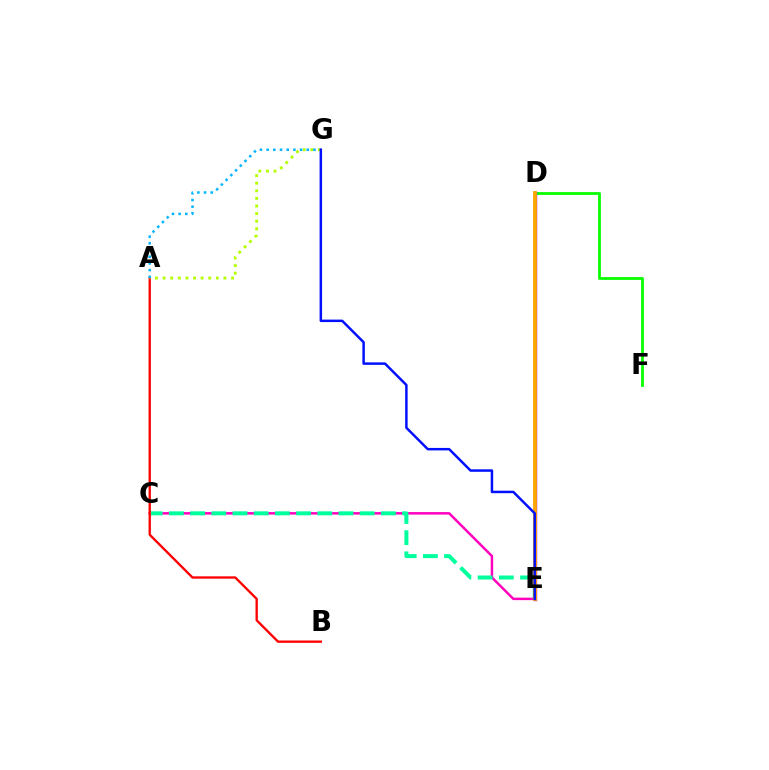{('C', 'E'): [{'color': '#ff00bd', 'line_style': 'solid', 'thickness': 1.78}, {'color': '#00ff9d', 'line_style': 'dashed', 'thickness': 2.88}], ('A', 'B'): [{'color': '#ff0000', 'line_style': 'solid', 'thickness': 1.68}], ('A', 'G'): [{'color': '#b3ff00', 'line_style': 'dotted', 'thickness': 2.07}, {'color': '#00b5ff', 'line_style': 'dotted', 'thickness': 1.82}], ('D', 'F'): [{'color': '#08ff00', 'line_style': 'solid', 'thickness': 2.01}], ('D', 'E'): [{'color': '#9b00ff', 'line_style': 'solid', 'thickness': 2.44}, {'color': '#ffa500', 'line_style': 'solid', 'thickness': 2.76}], ('E', 'G'): [{'color': '#0010ff', 'line_style': 'solid', 'thickness': 1.79}]}